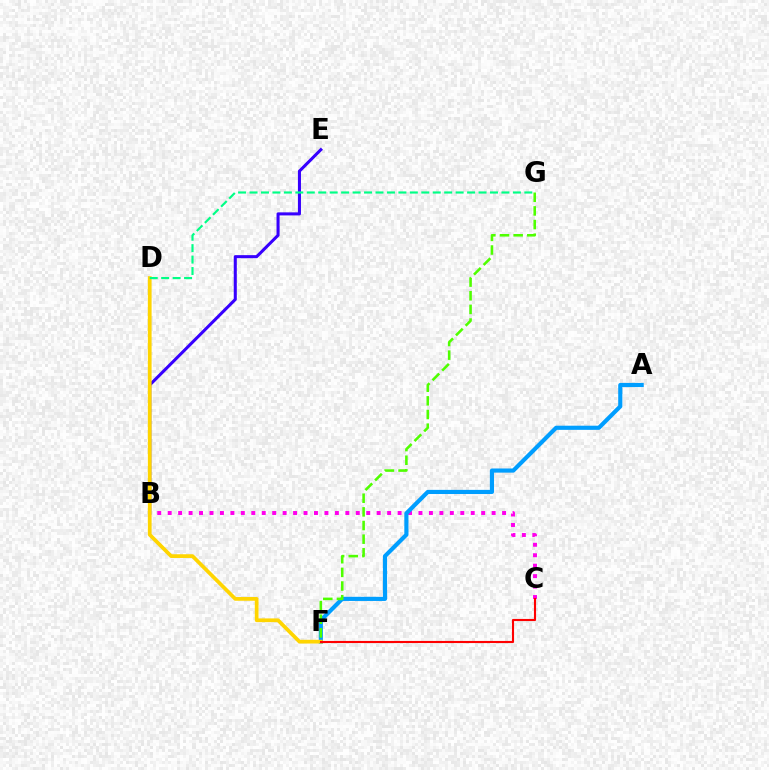{('B', 'C'): [{'color': '#ff00ed', 'line_style': 'dotted', 'thickness': 2.84}], ('A', 'F'): [{'color': '#009eff', 'line_style': 'solid', 'thickness': 2.98}], ('B', 'E'): [{'color': '#3700ff', 'line_style': 'solid', 'thickness': 2.2}], ('D', 'F'): [{'color': '#ffd500', 'line_style': 'solid', 'thickness': 2.69}], ('C', 'F'): [{'color': '#ff0000', 'line_style': 'solid', 'thickness': 1.53}], ('F', 'G'): [{'color': '#4fff00', 'line_style': 'dashed', 'thickness': 1.85}], ('D', 'G'): [{'color': '#00ff86', 'line_style': 'dashed', 'thickness': 1.56}]}